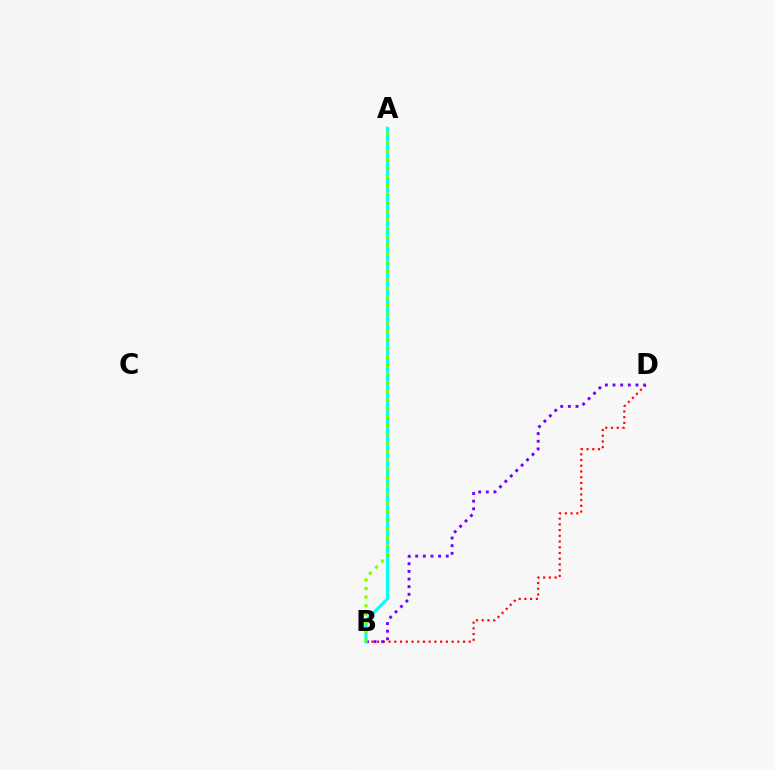{('B', 'D'): [{'color': '#ff0000', 'line_style': 'dotted', 'thickness': 1.56}, {'color': '#7200ff', 'line_style': 'dotted', 'thickness': 2.08}], ('A', 'B'): [{'color': '#00fff6', 'line_style': 'solid', 'thickness': 2.25}, {'color': '#84ff00', 'line_style': 'dotted', 'thickness': 2.33}]}